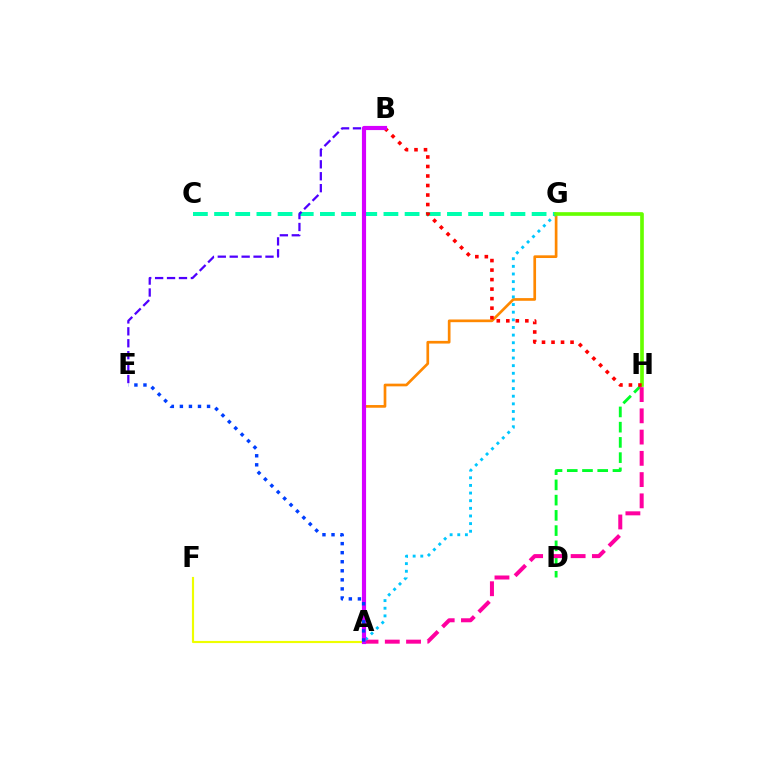{('D', 'H'): [{'color': '#00ff27', 'line_style': 'dashed', 'thickness': 2.07}], ('A', 'G'): [{'color': '#ff8800', 'line_style': 'solid', 'thickness': 1.94}, {'color': '#00c7ff', 'line_style': 'dotted', 'thickness': 2.08}], ('A', 'H'): [{'color': '#ff00a0', 'line_style': 'dashed', 'thickness': 2.89}], ('C', 'G'): [{'color': '#00ffaf', 'line_style': 'dashed', 'thickness': 2.88}], ('B', 'E'): [{'color': '#4f00ff', 'line_style': 'dashed', 'thickness': 1.62}], ('G', 'H'): [{'color': '#66ff00', 'line_style': 'solid', 'thickness': 2.64}], ('A', 'F'): [{'color': '#eeff00', 'line_style': 'solid', 'thickness': 1.55}], ('B', 'H'): [{'color': '#ff0000', 'line_style': 'dotted', 'thickness': 2.59}], ('A', 'B'): [{'color': '#d600ff', 'line_style': 'solid', 'thickness': 2.99}], ('A', 'E'): [{'color': '#003fff', 'line_style': 'dotted', 'thickness': 2.46}]}